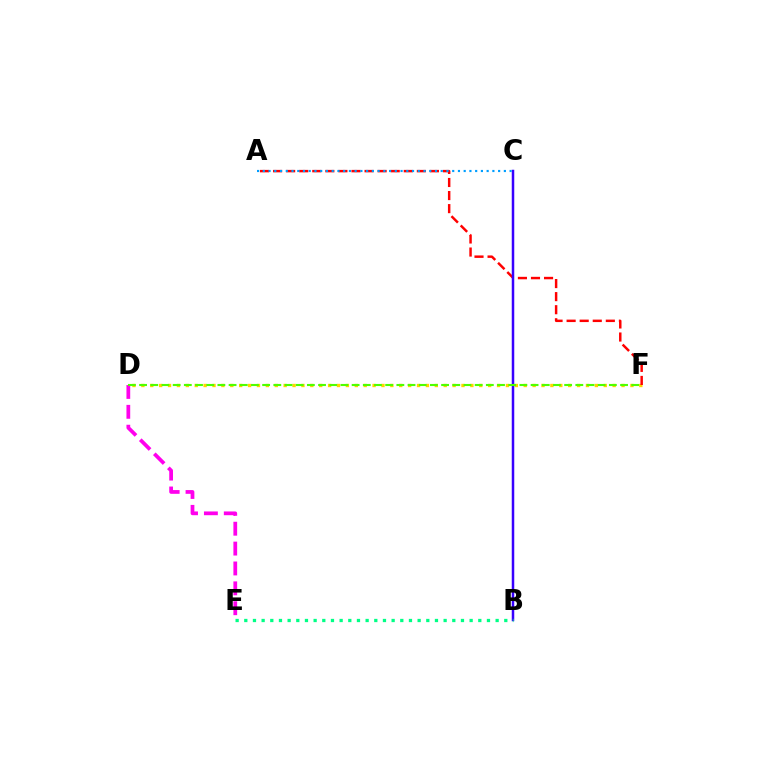{('D', 'F'): [{'color': '#ffd500', 'line_style': 'dotted', 'thickness': 2.42}, {'color': '#4fff00', 'line_style': 'dashed', 'thickness': 1.52}], ('A', 'F'): [{'color': '#ff0000', 'line_style': 'dashed', 'thickness': 1.78}], ('D', 'E'): [{'color': '#ff00ed', 'line_style': 'dashed', 'thickness': 2.7}], ('B', 'C'): [{'color': '#3700ff', 'line_style': 'solid', 'thickness': 1.8}], ('B', 'E'): [{'color': '#00ff86', 'line_style': 'dotted', 'thickness': 2.35}], ('A', 'C'): [{'color': '#009eff', 'line_style': 'dotted', 'thickness': 1.56}]}